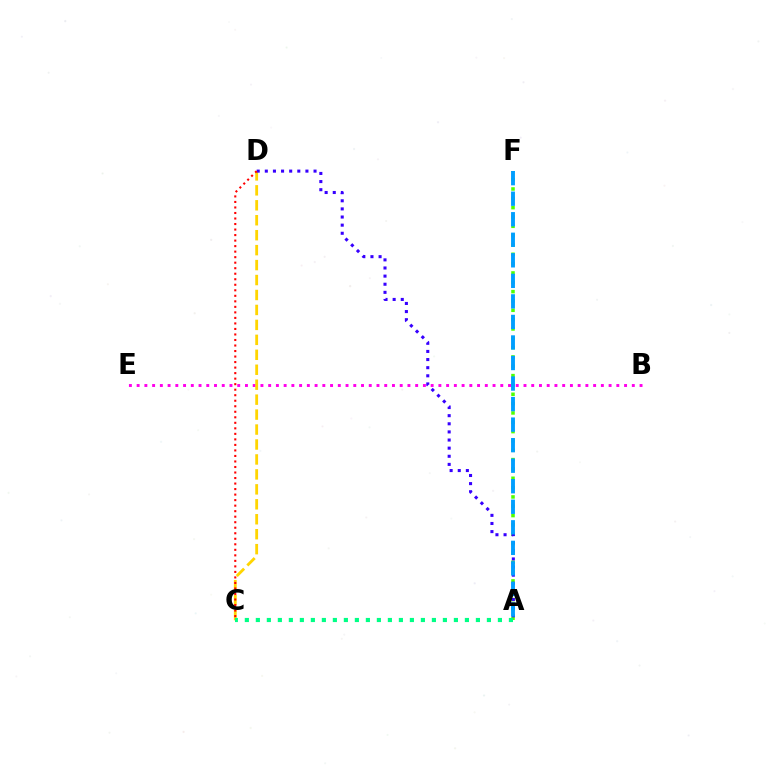{('B', 'E'): [{'color': '#ff00ed', 'line_style': 'dotted', 'thickness': 2.1}], ('C', 'D'): [{'color': '#ffd500', 'line_style': 'dashed', 'thickness': 2.03}, {'color': '#ff0000', 'line_style': 'dotted', 'thickness': 1.5}], ('A', 'F'): [{'color': '#4fff00', 'line_style': 'dotted', 'thickness': 2.54}, {'color': '#009eff', 'line_style': 'dashed', 'thickness': 2.79}], ('A', 'D'): [{'color': '#3700ff', 'line_style': 'dotted', 'thickness': 2.21}], ('A', 'C'): [{'color': '#00ff86', 'line_style': 'dotted', 'thickness': 2.99}]}